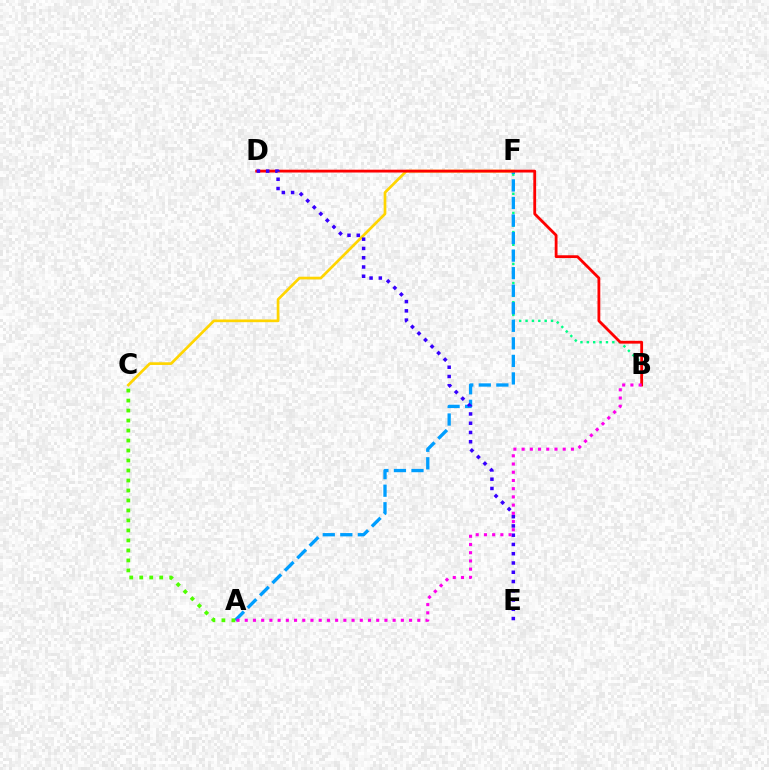{('B', 'F'): [{'color': '#00ff86', 'line_style': 'dotted', 'thickness': 1.73}], ('A', 'F'): [{'color': '#009eff', 'line_style': 'dashed', 'thickness': 2.38}], ('C', 'F'): [{'color': '#ffd500', 'line_style': 'solid', 'thickness': 1.94}], ('B', 'D'): [{'color': '#ff0000', 'line_style': 'solid', 'thickness': 2.02}], ('D', 'E'): [{'color': '#3700ff', 'line_style': 'dotted', 'thickness': 2.52}], ('A', 'B'): [{'color': '#ff00ed', 'line_style': 'dotted', 'thickness': 2.23}], ('A', 'C'): [{'color': '#4fff00', 'line_style': 'dotted', 'thickness': 2.71}]}